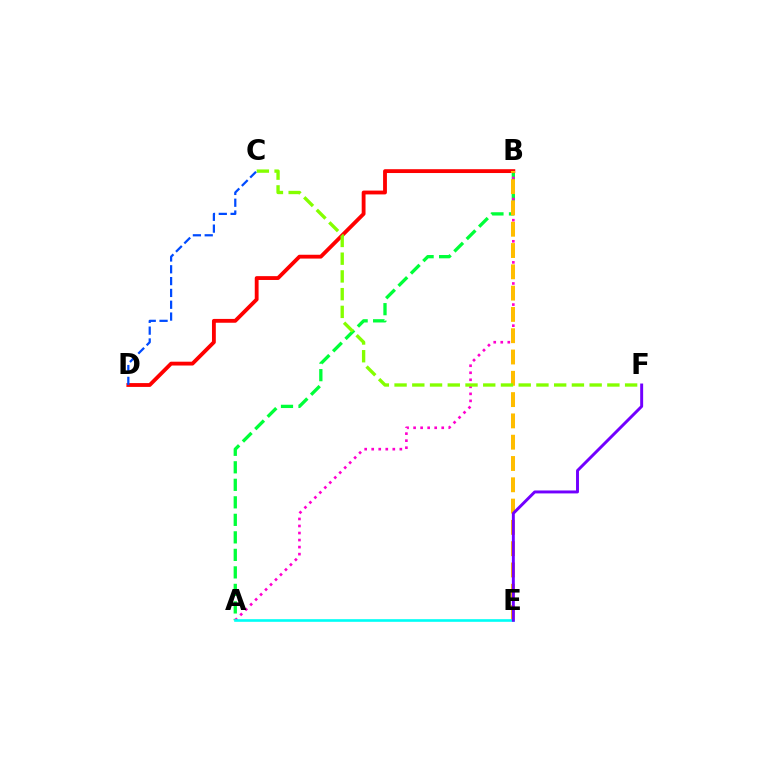{('A', 'B'): [{'color': '#00ff39', 'line_style': 'dashed', 'thickness': 2.38}, {'color': '#ff00cf', 'line_style': 'dotted', 'thickness': 1.91}], ('B', 'D'): [{'color': '#ff0000', 'line_style': 'solid', 'thickness': 2.76}], ('B', 'E'): [{'color': '#ffbd00', 'line_style': 'dashed', 'thickness': 2.89}], ('C', 'F'): [{'color': '#84ff00', 'line_style': 'dashed', 'thickness': 2.41}], ('A', 'E'): [{'color': '#00fff6', 'line_style': 'solid', 'thickness': 1.89}], ('E', 'F'): [{'color': '#7200ff', 'line_style': 'solid', 'thickness': 2.12}], ('C', 'D'): [{'color': '#004bff', 'line_style': 'dashed', 'thickness': 1.61}]}